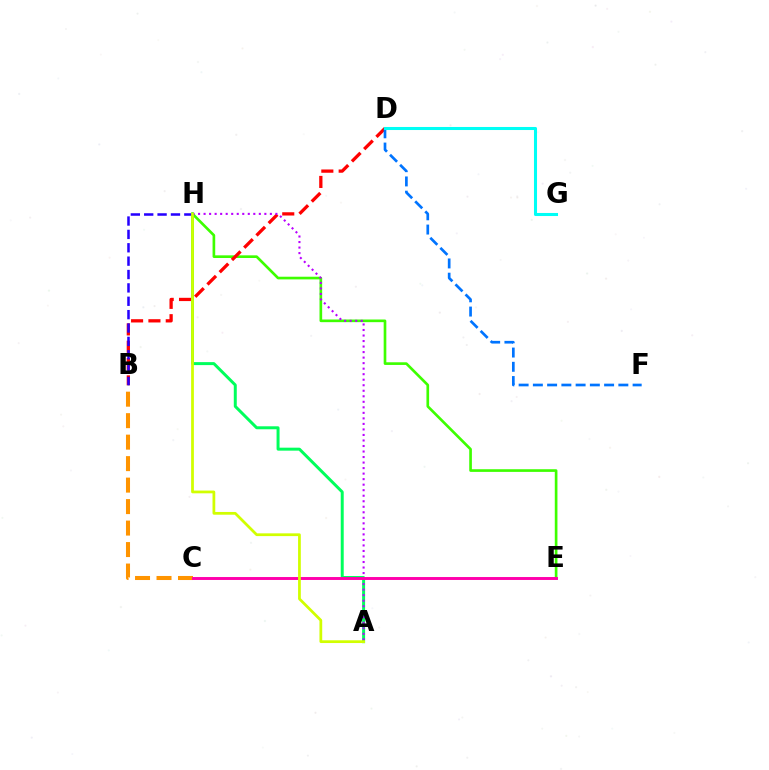{('E', 'H'): [{'color': '#3dff00', 'line_style': 'solid', 'thickness': 1.92}], ('A', 'H'): [{'color': '#00ff5c', 'line_style': 'solid', 'thickness': 2.14}, {'color': '#b900ff', 'line_style': 'dotted', 'thickness': 1.5}, {'color': '#d1ff00', 'line_style': 'solid', 'thickness': 1.98}], ('B', 'D'): [{'color': '#ff0000', 'line_style': 'dashed', 'thickness': 2.35}], ('D', 'F'): [{'color': '#0074ff', 'line_style': 'dashed', 'thickness': 1.94}], ('B', 'H'): [{'color': '#2500ff', 'line_style': 'dashed', 'thickness': 1.82}], ('B', 'C'): [{'color': '#ff9400', 'line_style': 'dashed', 'thickness': 2.92}], ('C', 'E'): [{'color': '#ff00ac', 'line_style': 'solid', 'thickness': 2.11}], ('D', 'G'): [{'color': '#00fff6', 'line_style': 'solid', 'thickness': 2.2}]}